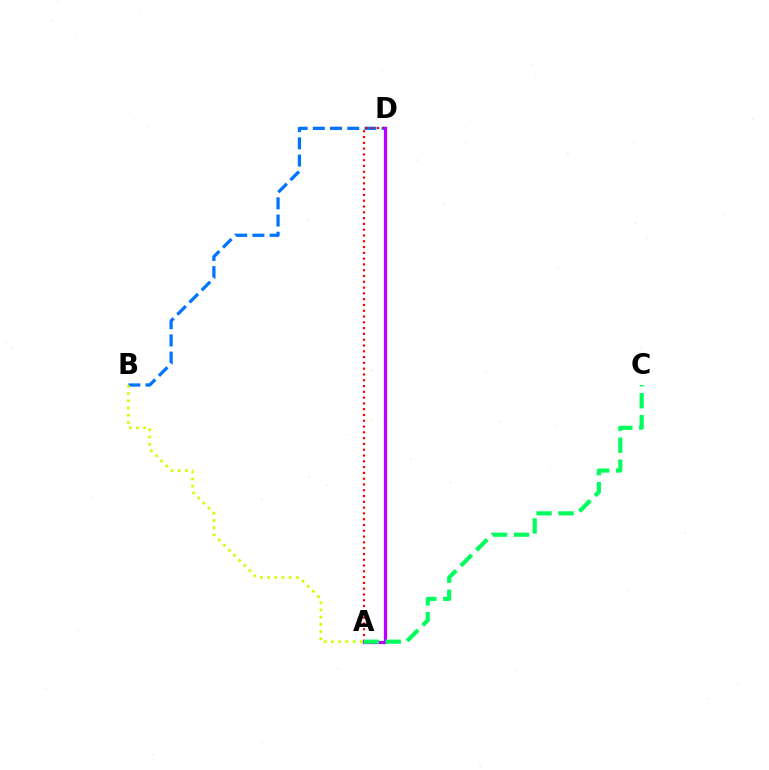{('B', 'D'): [{'color': '#0074ff', 'line_style': 'dashed', 'thickness': 2.34}], ('A', 'B'): [{'color': '#d1ff00', 'line_style': 'dotted', 'thickness': 1.96}], ('A', 'D'): [{'color': '#ff0000', 'line_style': 'dotted', 'thickness': 1.57}, {'color': '#b900ff', 'line_style': 'solid', 'thickness': 2.35}], ('A', 'C'): [{'color': '#00ff5c', 'line_style': 'dashed', 'thickness': 2.98}]}